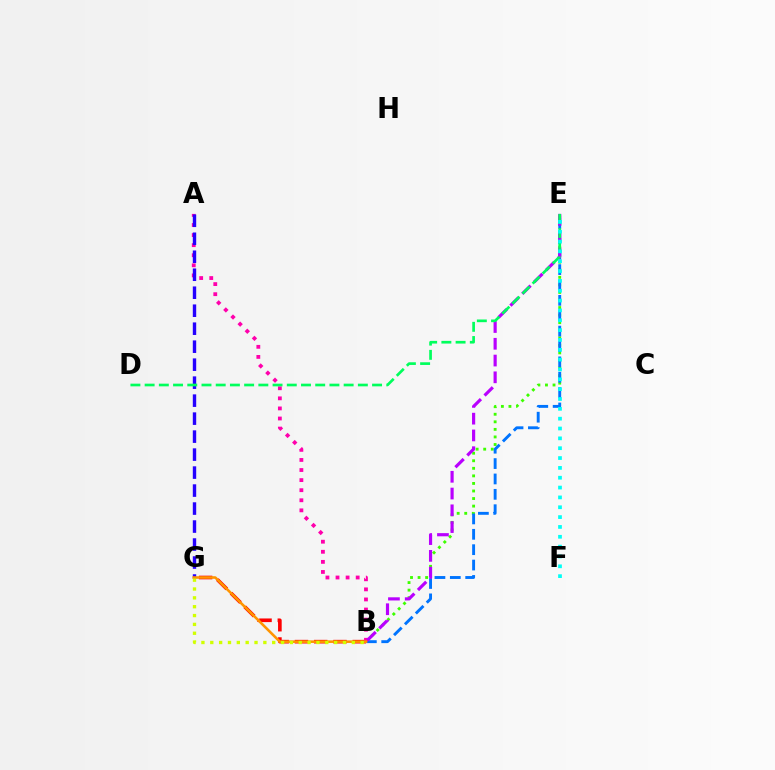{('B', 'G'): [{'color': '#ff0000', 'line_style': 'dashed', 'thickness': 2.62}, {'color': '#ff9400', 'line_style': 'solid', 'thickness': 1.86}, {'color': '#d1ff00', 'line_style': 'dotted', 'thickness': 2.4}], ('B', 'E'): [{'color': '#3dff00', 'line_style': 'dotted', 'thickness': 2.05}, {'color': '#0074ff', 'line_style': 'dashed', 'thickness': 2.09}, {'color': '#b900ff', 'line_style': 'dashed', 'thickness': 2.28}], ('A', 'B'): [{'color': '#ff00ac', 'line_style': 'dotted', 'thickness': 2.74}], ('A', 'G'): [{'color': '#2500ff', 'line_style': 'dashed', 'thickness': 2.44}], ('D', 'E'): [{'color': '#00ff5c', 'line_style': 'dashed', 'thickness': 1.93}], ('E', 'F'): [{'color': '#00fff6', 'line_style': 'dotted', 'thickness': 2.67}]}